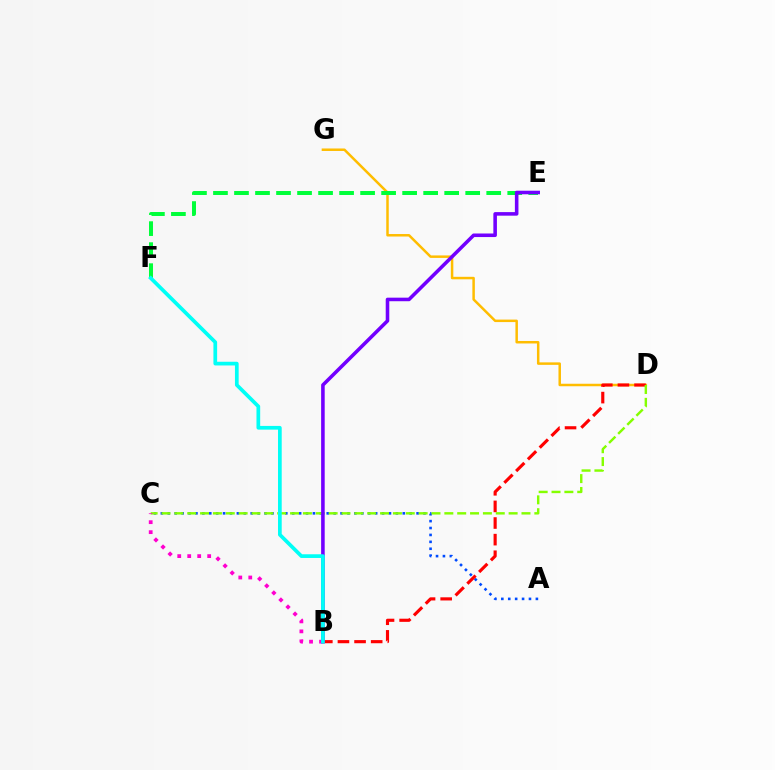{('D', 'G'): [{'color': '#ffbd00', 'line_style': 'solid', 'thickness': 1.79}], ('E', 'F'): [{'color': '#00ff39', 'line_style': 'dashed', 'thickness': 2.86}], ('A', 'C'): [{'color': '#004bff', 'line_style': 'dotted', 'thickness': 1.88}], ('B', 'D'): [{'color': '#ff0000', 'line_style': 'dashed', 'thickness': 2.26}], ('C', 'D'): [{'color': '#84ff00', 'line_style': 'dashed', 'thickness': 1.75}], ('B', 'C'): [{'color': '#ff00cf', 'line_style': 'dotted', 'thickness': 2.71}], ('B', 'E'): [{'color': '#7200ff', 'line_style': 'solid', 'thickness': 2.57}], ('B', 'F'): [{'color': '#00fff6', 'line_style': 'solid', 'thickness': 2.66}]}